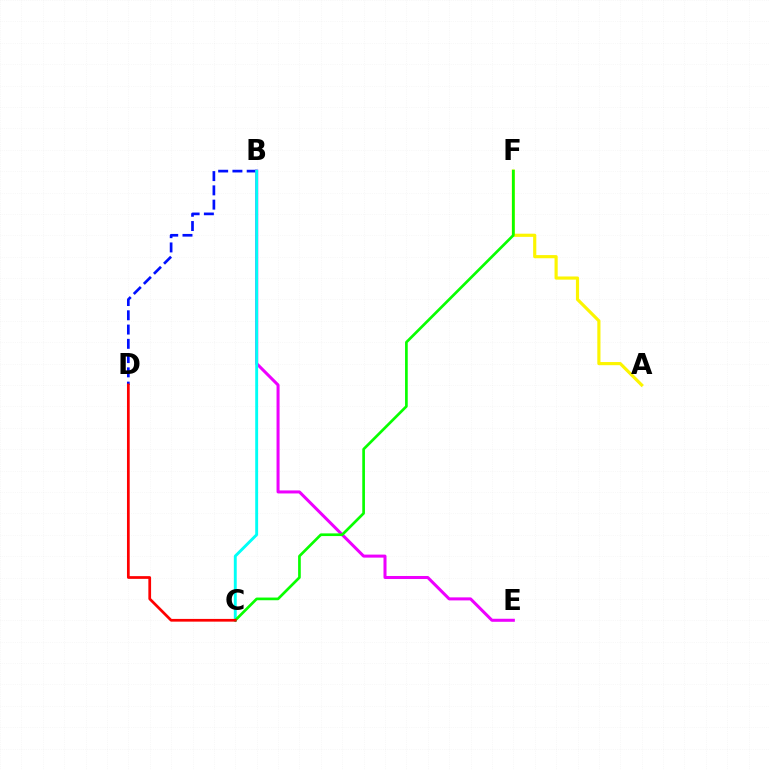{('B', 'D'): [{'color': '#0010ff', 'line_style': 'dashed', 'thickness': 1.94}], ('B', 'E'): [{'color': '#ee00ff', 'line_style': 'solid', 'thickness': 2.18}], ('A', 'F'): [{'color': '#fcf500', 'line_style': 'solid', 'thickness': 2.28}], ('B', 'C'): [{'color': '#00fff6', 'line_style': 'solid', 'thickness': 2.09}], ('C', 'F'): [{'color': '#08ff00', 'line_style': 'solid', 'thickness': 1.93}], ('C', 'D'): [{'color': '#ff0000', 'line_style': 'solid', 'thickness': 1.96}]}